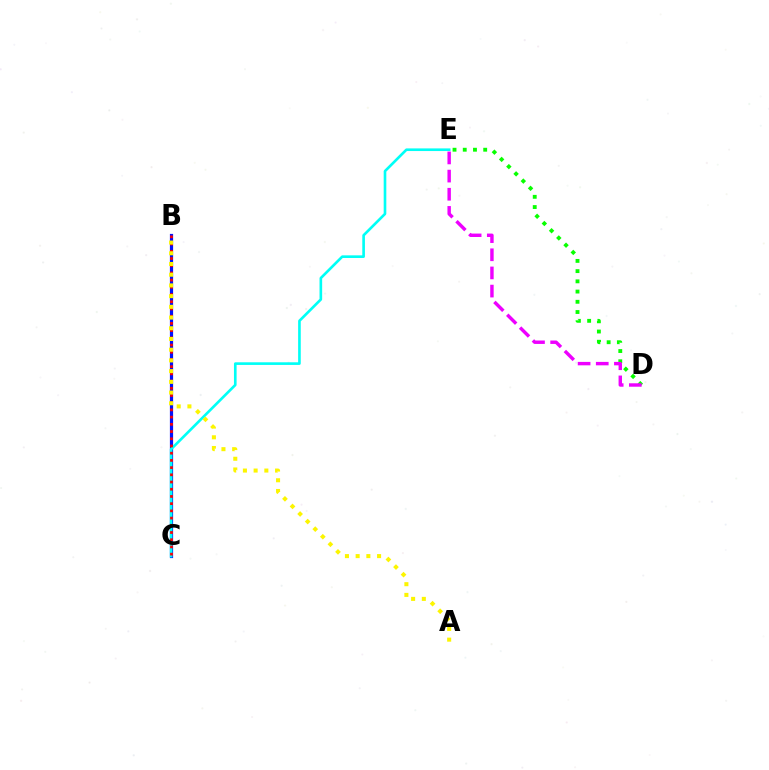{('B', 'C'): [{'color': '#0010ff', 'line_style': 'solid', 'thickness': 2.3}, {'color': '#ff0000', 'line_style': 'dotted', 'thickness': 1.96}], ('C', 'E'): [{'color': '#00fff6', 'line_style': 'solid', 'thickness': 1.9}], ('D', 'E'): [{'color': '#08ff00', 'line_style': 'dotted', 'thickness': 2.78}, {'color': '#ee00ff', 'line_style': 'dashed', 'thickness': 2.47}], ('A', 'B'): [{'color': '#fcf500', 'line_style': 'dotted', 'thickness': 2.91}]}